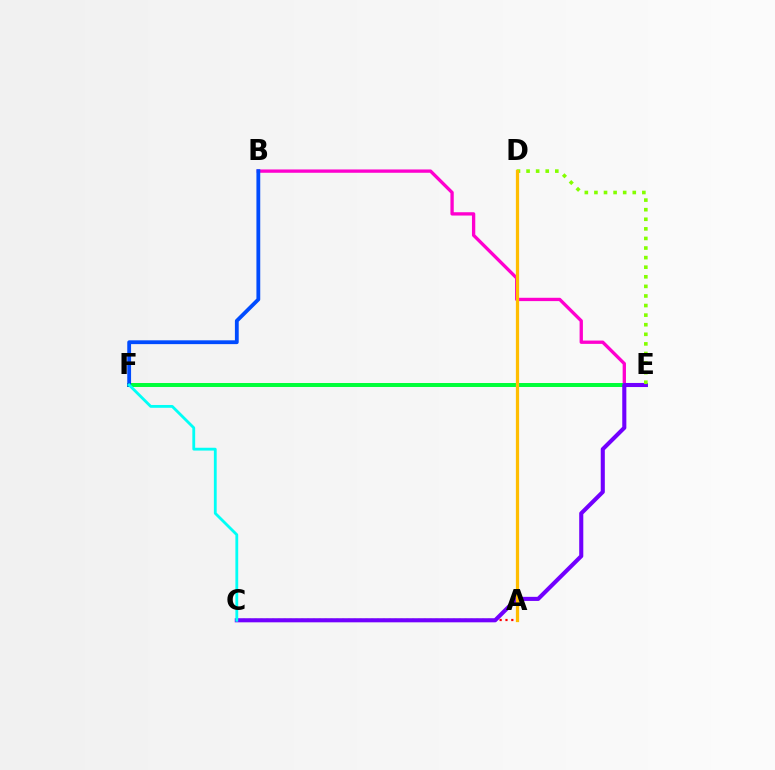{('B', 'E'): [{'color': '#ff00cf', 'line_style': 'solid', 'thickness': 2.39}], ('A', 'C'): [{'color': '#ff0000', 'line_style': 'dotted', 'thickness': 1.59}], ('E', 'F'): [{'color': '#00ff39', 'line_style': 'solid', 'thickness': 2.86}], ('C', 'E'): [{'color': '#7200ff', 'line_style': 'solid', 'thickness': 2.94}], ('D', 'E'): [{'color': '#84ff00', 'line_style': 'dotted', 'thickness': 2.6}], ('B', 'F'): [{'color': '#004bff', 'line_style': 'solid', 'thickness': 2.74}], ('A', 'D'): [{'color': '#ffbd00', 'line_style': 'solid', 'thickness': 2.34}], ('C', 'F'): [{'color': '#00fff6', 'line_style': 'solid', 'thickness': 2.03}]}